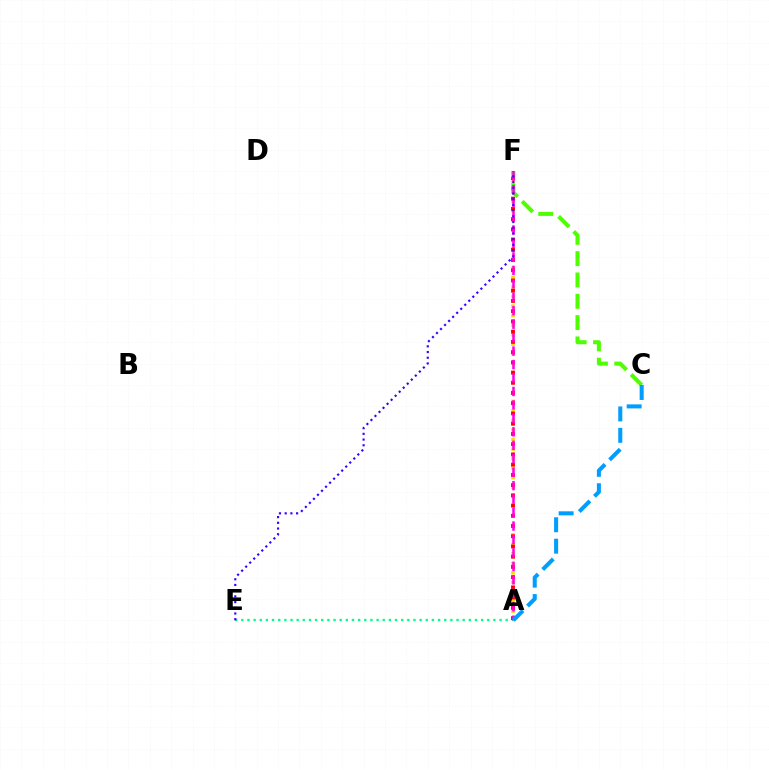{('A', 'E'): [{'color': '#00ff86', 'line_style': 'dotted', 'thickness': 1.67}], ('A', 'F'): [{'color': '#ffd500', 'line_style': 'dotted', 'thickness': 2.59}, {'color': '#ff0000', 'line_style': 'dotted', 'thickness': 2.78}, {'color': '#ff00ed', 'line_style': 'dashed', 'thickness': 1.83}], ('C', 'F'): [{'color': '#4fff00', 'line_style': 'dashed', 'thickness': 2.9}], ('E', 'F'): [{'color': '#3700ff', 'line_style': 'dotted', 'thickness': 1.55}], ('A', 'C'): [{'color': '#009eff', 'line_style': 'dashed', 'thickness': 2.91}]}